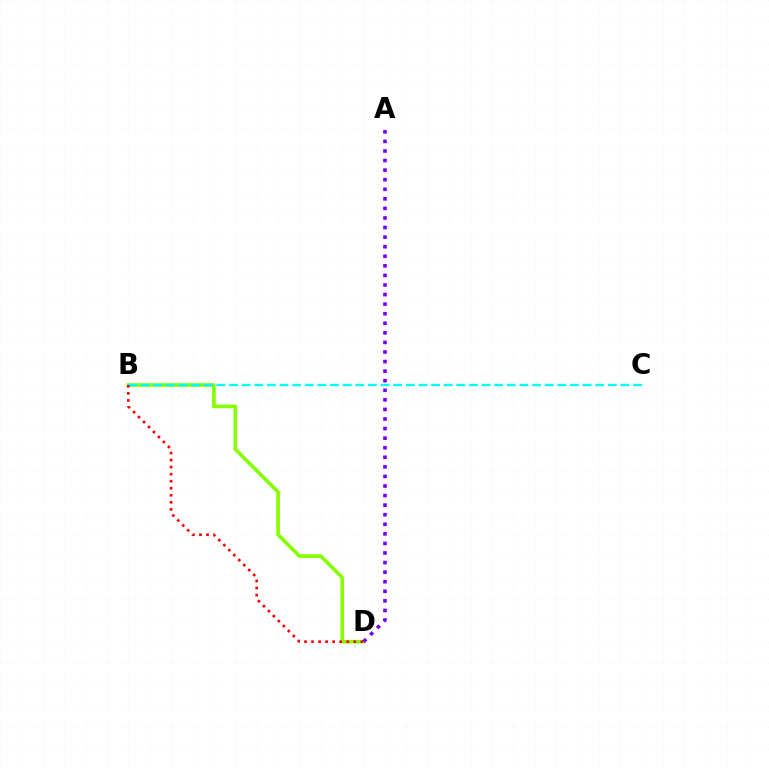{('B', 'D'): [{'color': '#84ff00', 'line_style': 'solid', 'thickness': 2.62}, {'color': '#ff0000', 'line_style': 'dotted', 'thickness': 1.91}], ('B', 'C'): [{'color': '#00fff6', 'line_style': 'dashed', 'thickness': 1.72}], ('A', 'D'): [{'color': '#7200ff', 'line_style': 'dotted', 'thickness': 2.6}]}